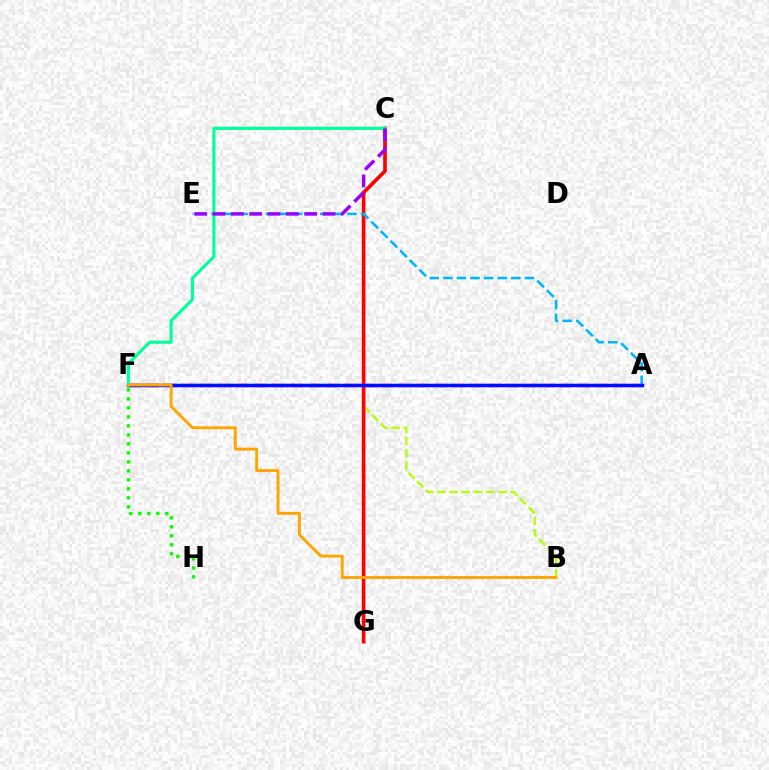{('B', 'F'): [{'color': '#b3ff00', 'line_style': 'dashed', 'thickness': 1.66}, {'color': '#ffa500', 'line_style': 'solid', 'thickness': 2.08}], ('C', 'G'): [{'color': '#ff0000', 'line_style': 'solid', 'thickness': 2.63}], ('A', 'E'): [{'color': '#00b5ff', 'line_style': 'dashed', 'thickness': 1.85}], ('A', 'F'): [{'color': '#ff00bd', 'line_style': 'dashed', 'thickness': 2.44}, {'color': '#0010ff', 'line_style': 'solid', 'thickness': 2.51}], ('C', 'F'): [{'color': '#00ff9d', 'line_style': 'solid', 'thickness': 2.26}], ('F', 'H'): [{'color': '#08ff00', 'line_style': 'dotted', 'thickness': 2.44}], ('C', 'E'): [{'color': '#9b00ff', 'line_style': 'dashed', 'thickness': 2.49}]}